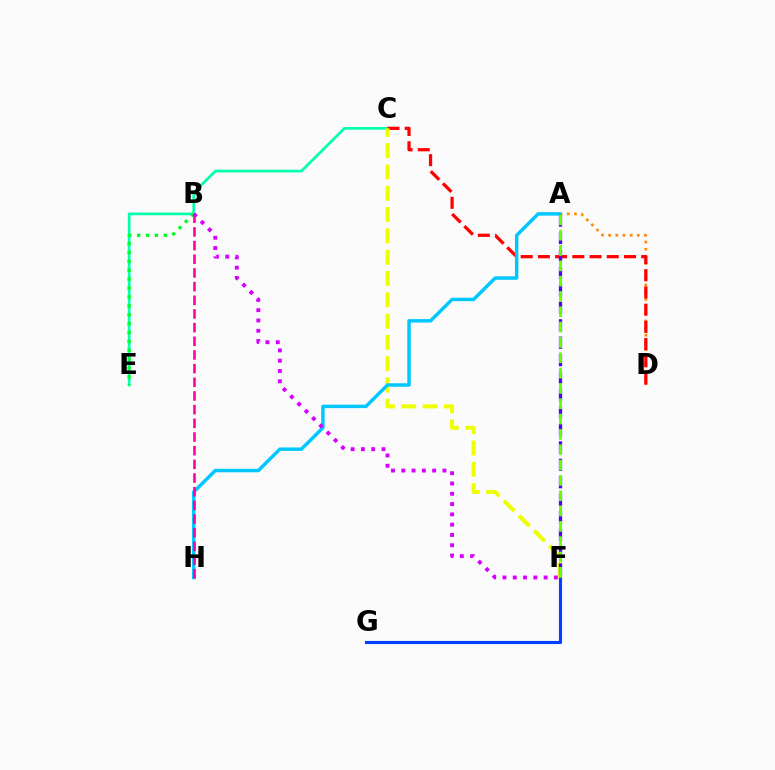{('A', 'D'): [{'color': '#ff8800', 'line_style': 'dotted', 'thickness': 1.95}], ('C', 'E'): [{'color': '#00ffaf', 'line_style': 'solid', 'thickness': 1.93}], ('C', 'D'): [{'color': '#ff0000', 'line_style': 'dashed', 'thickness': 2.34}], ('C', 'F'): [{'color': '#eeff00', 'line_style': 'dashed', 'thickness': 2.89}], ('A', 'H'): [{'color': '#00c7ff', 'line_style': 'solid', 'thickness': 2.49}], ('F', 'G'): [{'color': '#003fff', 'line_style': 'solid', 'thickness': 2.24}], ('B', 'H'): [{'color': '#ff00a0', 'line_style': 'dashed', 'thickness': 1.86}], ('B', 'E'): [{'color': '#00ff27', 'line_style': 'dotted', 'thickness': 2.42}], ('A', 'F'): [{'color': '#4f00ff', 'line_style': 'dashed', 'thickness': 2.37}, {'color': '#66ff00', 'line_style': 'dashed', 'thickness': 2.08}], ('B', 'F'): [{'color': '#d600ff', 'line_style': 'dotted', 'thickness': 2.8}]}